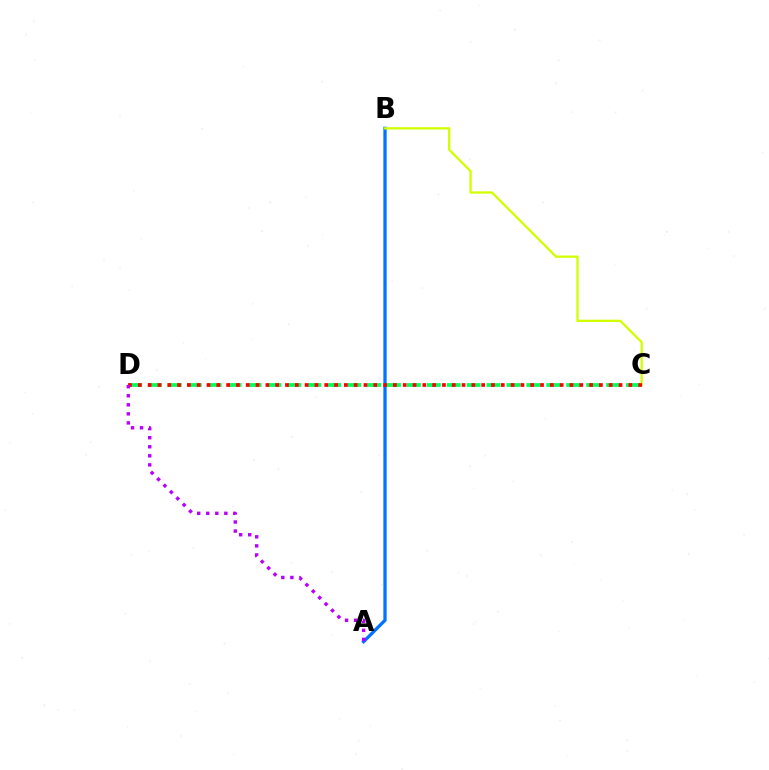{('C', 'D'): [{'color': '#00ff5c', 'line_style': 'dashed', 'thickness': 2.71}, {'color': '#ff0000', 'line_style': 'dotted', 'thickness': 2.67}], ('A', 'B'): [{'color': '#0074ff', 'line_style': 'solid', 'thickness': 2.36}], ('B', 'C'): [{'color': '#d1ff00', 'line_style': 'solid', 'thickness': 1.66}], ('A', 'D'): [{'color': '#b900ff', 'line_style': 'dotted', 'thickness': 2.46}]}